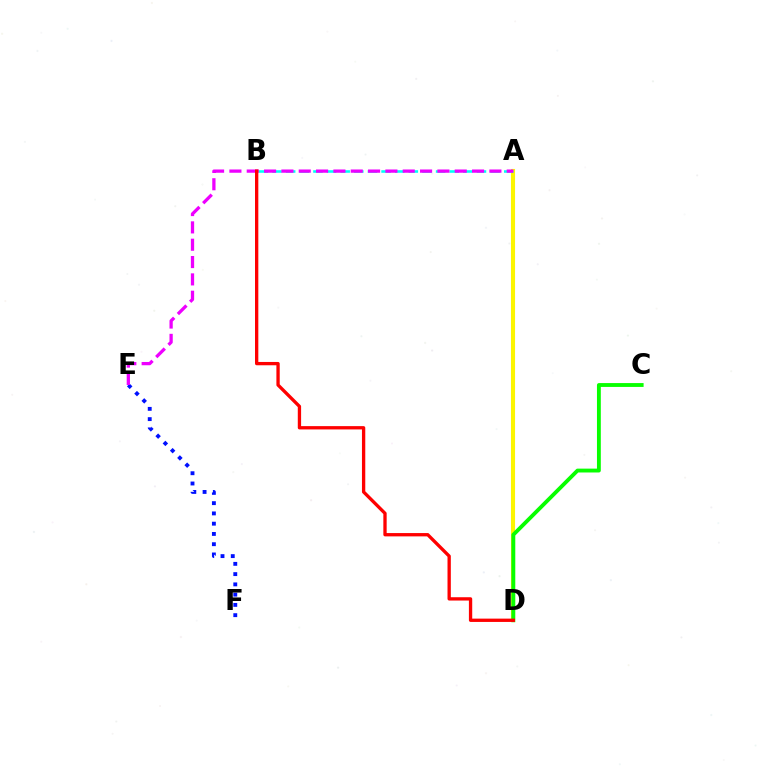{('A', 'D'): [{'color': '#fcf500', 'line_style': 'solid', 'thickness': 2.96}], ('E', 'F'): [{'color': '#0010ff', 'line_style': 'dotted', 'thickness': 2.79}], ('A', 'B'): [{'color': '#00fff6', 'line_style': 'dashed', 'thickness': 1.85}], ('C', 'D'): [{'color': '#08ff00', 'line_style': 'solid', 'thickness': 2.77}], ('A', 'E'): [{'color': '#ee00ff', 'line_style': 'dashed', 'thickness': 2.35}], ('B', 'D'): [{'color': '#ff0000', 'line_style': 'solid', 'thickness': 2.39}]}